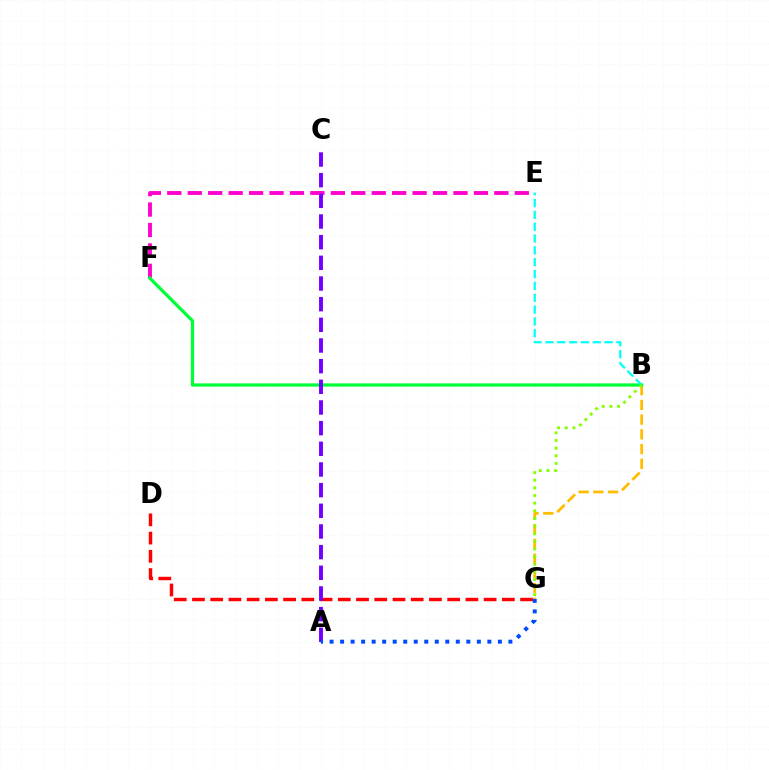{('B', 'G'): [{'color': '#ffbd00', 'line_style': 'dashed', 'thickness': 2.0}, {'color': '#84ff00', 'line_style': 'dotted', 'thickness': 2.08}], ('E', 'F'): [{'color': '#ff00cf', 'line_style': 'dashed', 'thickness': 2.78}], ('B', 'F'): [{'color': '#00ff39', 'line_style': 'solid', 'thickness': 2.34}], ('D', 'G'): [{'color': '#ff0000', 'line_style': 'dashed', 'thickness': 2.48}], ('B', 'E'): [{'color': '#00fff6', 'line_style': 'dashed', 'thickness': 1.61}], ('A', 'C'): [{'color': '#7200ff', 'line_style': 'dashed', 'thickness': 2.81}], ('A', 'G'): [{'color': '#004bff', 'line_style': 'dotted', 'thickness': 2.86}]}